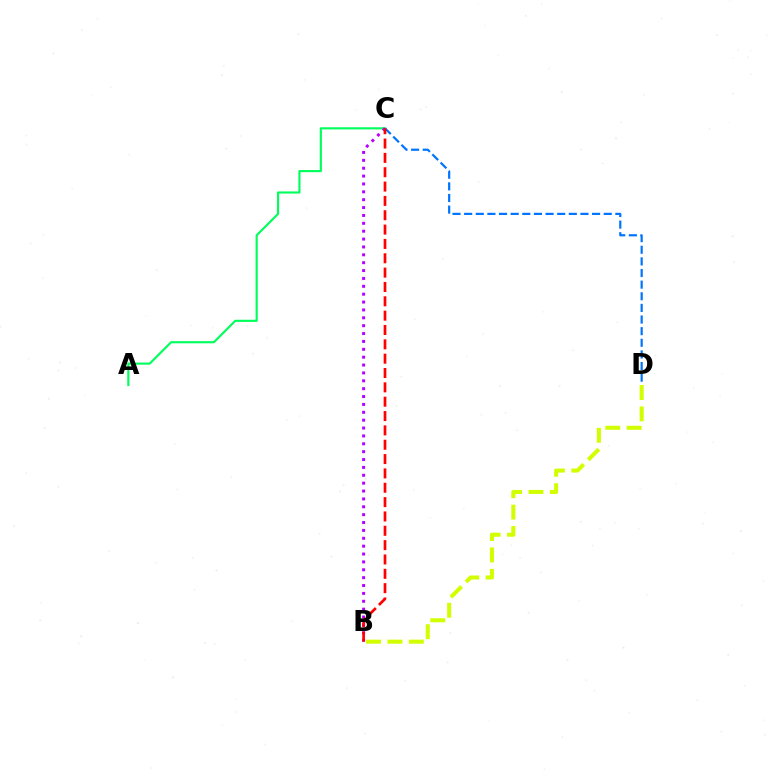{('A', 'C'): [{'color': '#00ff5c', 'line_style': 'solid', 'thickness': 1.54}], ('C', 'D'): [{'color': '#0074ff', 'line_style': 'dashed', 'thickness': 1.58}], ('B', 'C'): [{'color': '#b900ff', 'line_style': 'dotted', 'thickness': 2.14}, {'color': '#ff0000', 'line_style': 'dashed', 'thickness': 1.95}], ('B', 'D'): [{'color': '#d1ff00', 'line_style': 'dashed', 'thickness': 2.91}]}